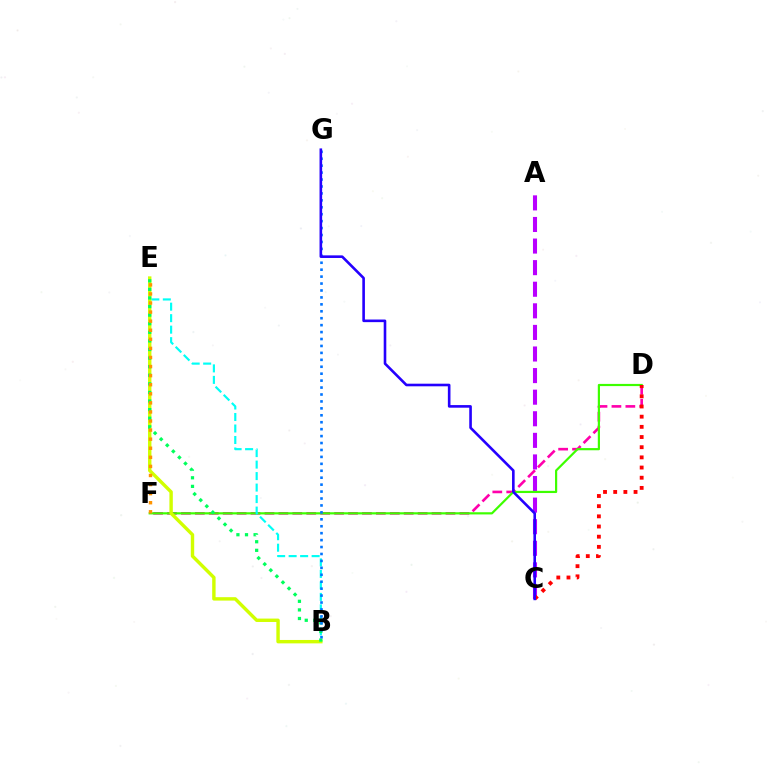{('D', 'F'): [{'color': '#ff00ac', 'line_style': 'dashed', 'thickness': 1.89}, {'color': '#3dff00', 'line_style': 'solid', 'thickness': 1.58}], ('A', 'C'): [{'color': '#b900ff', 'line_style': 'dashed', 'thickness': 2.93}], ('B', 'E'): [{'color': '#00fff6', 'line_style': 'dashed', 'thickness': 1.56}, {'color': '#d1ff00', 'line_style': 'solid', 'thickness': 2.45}, {'color': '#00ff5c', 'line_style': 'dotted', 'thickness': 2.33}], ('E', 'F'): [{'color': '#ff9400', 'line_style': 'dotted', 'thickness': 2.47}], ('C', 'D'): [{'color': '#ff0000', 'line_style': 'dotted', 'thickness': 2.76}], ('B', 'G'): [{'color': '#0074ff', 'line_style': 'dotted', 'thickness': 1.88}], ('C', 'G'): [{'color': '#2500ff', 'line_style': 'solid', 'thickness': 1.88}]}